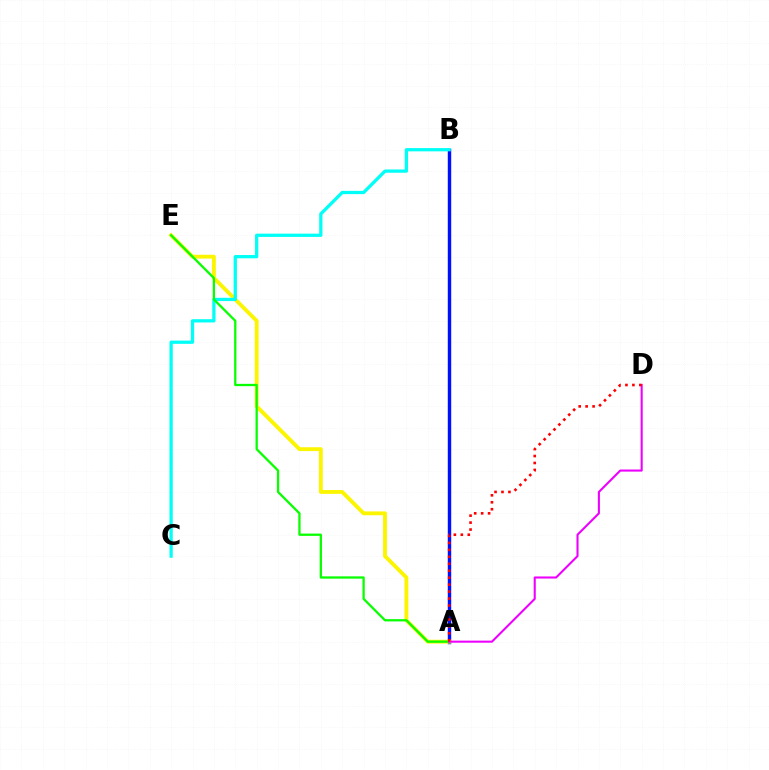{('A', 'B'): [{'color': '#0010ff', 'line_style': 'solid', 'thickness': 2.46}], ('A', 'E'): [{'color': '#fcf500', 'line_style': 'solid', 'thickness': 2.77}, {'color': '#08ff00', 'line_style': 'solid', 'thickness': 1.64}], ('B', 'C'): [{'color': '#00fff6', 'line_style': 'solid', 'thickness': 2.35}], ('A', 'D'): [{'color': '#ee00ff', 'line_style': 'solid', 'thickness': 1.5}, {'color': '#ff0000', 'line_style': 'dotted', 'thickness': 1.89}]}